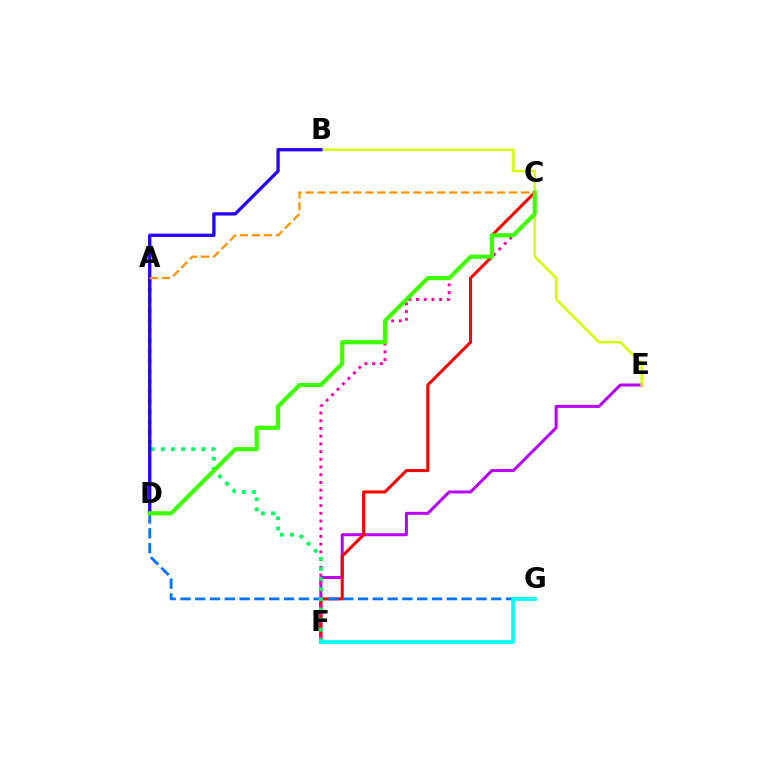{('E', 'F'): [{'color': '#b900ff', 'line_style': 'solid', 'thickness': 2.17}], ('C', 'F'): [{'color': '#ff0000', 'line_style': 'solid', 'thickness': 2.19}, {'color': '#ff00ac', 'line_style': 'dotted', 'thickness': 2.1}], ('D', 'G'): [{'color': '#0074ff', 'line_style': 'dashed', 'thickness': 2.01}], ('B', 'E'): [{'color': '#d1ff00', 'line_style': 'solid', 'thickness': 1.76}], ('A', 'F'): [{'color': '#00ff5c', 'line_style': 'dotted', 'thickness': 2.75}], ('F', 'G'): [{'color': '#00fff6', 'line_style': 'solid', 'thickness': 2.61}], ('B', 'D'): [{'color': '#2500ff', 'line_style': 'solid', 'thickness': 2.39}], ('C', 'D'): [{'color': '#3dff00', 'line_style': 'solid', 'thickness': 3.0}], ('A', 'C'): [{'color': '#ff9400', 'line_style': 'dashed', 'thickness': 1.63}]}